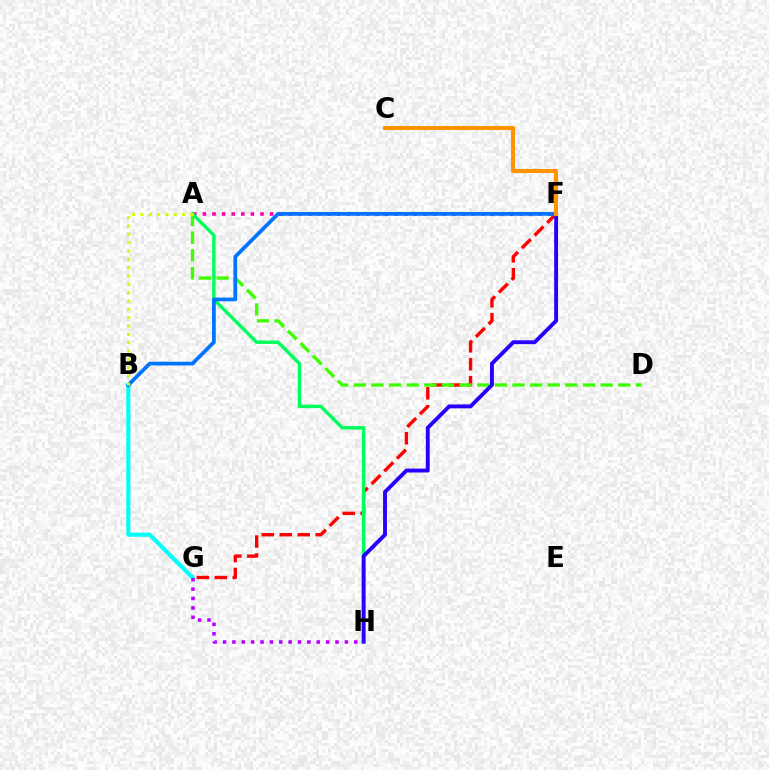{('F', 'G'): [{'color': '#ff0000', 'line_style': 'dashed', 'thickness': 2.44}], ('A', 'F'): [{'color': '#ff00ac', 'line_style': 'dotted', 'thickness': 2.61}], ('A', 'D'): [{'color': '#3dff00', 'line_style': 'dashed', 'thickness': 2.4}], ('A', 'H'): [{'color': '#00ff5c', 'line_style': 'solid', 'thickness': 2.47}], ('B', 'G'): [{'color': '#00fff6', 'line_style': 'solid', 'thickness': 2.97}], ('B', 'F'): [{'color': '#0074ff', 'line_style': 'solid', 'thickness': 2.68}], ('F', 'H'): [{'color': '#2500ff', 'line_style': 'solid', 'thickness': 2.79}], ('C', 'F'): [{'color': '#ff9400', 'line_style': 'solid', 'thickness': 2.93}], ('A', 'B'): [{'color': '#d1ff00', 'line_style': 'dotted', 'thickness': 2.26}], ('G', 'H'): [{'color': '#b900ff', 'line_style': 'dotted', 'thickness': 2.55}]}